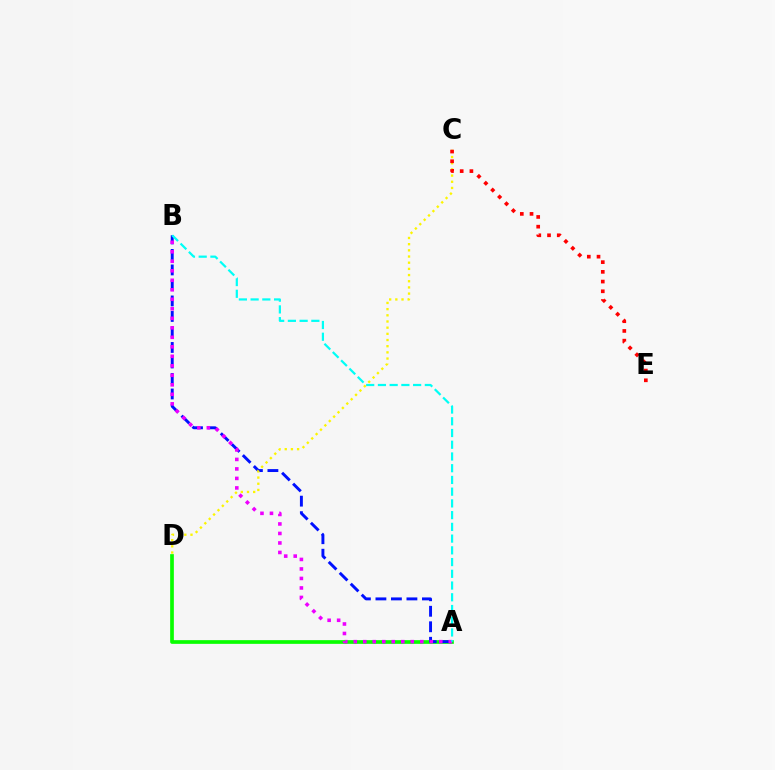{('A', 'D'): [{'color': '#08ff00', 'line_style': 'solid', 'thickness': 2.66}], ('A', 'B'): [{'color': '#0010ff', 'line_style': 'dashed', 'thickness': 2.11}, {'color': '#ee00ff', 'line_style': 'dotted', 'thickness': 2.58}, {'color': '#00fff6', 'line_style': 'dashed', 'thickness': 1.59}], ('C', 'D'): [{'color': '#fcf500', 'line_style': 'dotted', 'thickness': 1.68}], ('C', 'E'): [{'color': '#ff0000', 'line_style': 'dotted', 'thickness': 2.64}]}